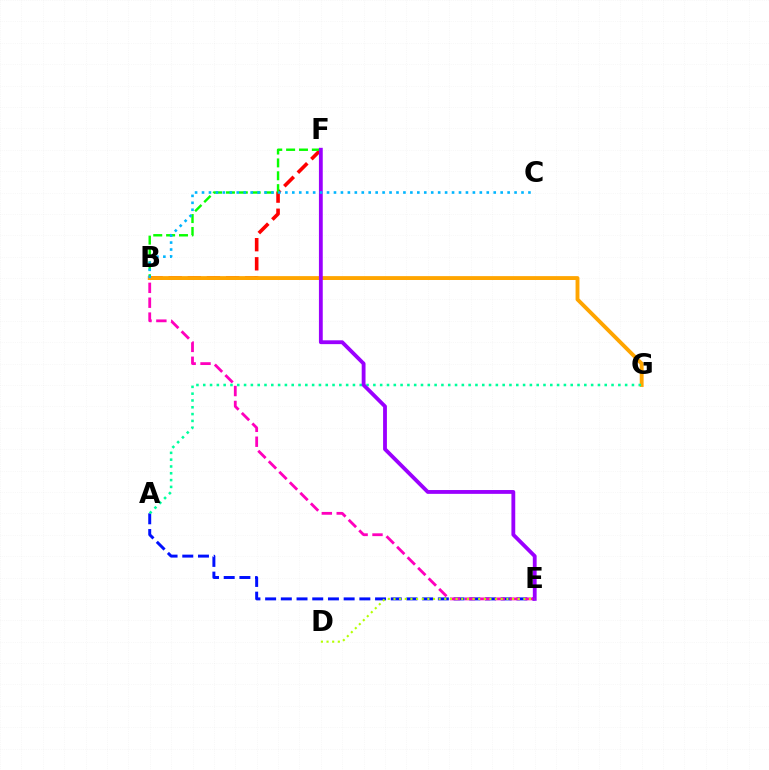{('B', 'F'): [{'color': '#ff0000', 'line_style': 'dashed', 'thickness': 2.6}, {'color': '#08ff00', 'line_style': 'dashed', 'thickness': 1.75}], ('B', 'G'): [{'color': '#ffa500', 'line_style': 'solid', 'thickness': 2.79}], ('A', 'E'): [{'color': '#0010ff', 'line_style': 'dashed', 'thickness': 2.13}], ('B', 'E'): [{'color': '#ff00bd', 'line_style': 'dashed', 'thickness': 2.02}], ('A', 'G'): [{'color': '#00ff9d', 'line_style': 'dotted', 'thickness': 1.85}], ('E', 'F'): [{'color': '#9b00ff', 'line_style': 'solid', 'thickness': 2.75}], ('D', 'E'): [{'color': '#b3ff00', 'line_style': 'dotted', 'thickness': 1.53}], ('B', 'C'): [{'color': '#00b5ff', 'line_style': 'dotted', 'thickness': 1.89}]}